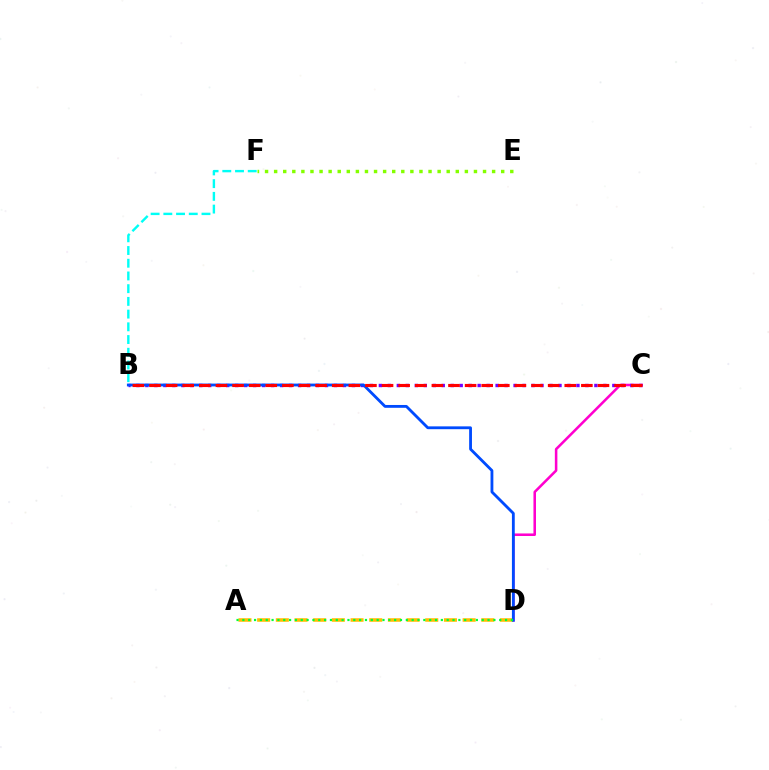{('B', 'F'): [{'color': '#00fff6', 'line_style': 'dashed', 'thickness': 1.73}], ('C', 'D'): [{'color': '#ff00cf', 'line_style': 'solid', 'thickness': 1.83}], ('A', 'D'): [{'color': '#ffbd00', 'line_style': 'dashed', 'thickness': 2.54}, {'color': '#00ff39', 'line_style': 'dotted', 'thickness': 1.59}], ('B', 'C'): [{'color': '#7200ff', 'line_style': 'dotted', 'thickness': 2.44}, {'color': '#ff0000', 'line_style': 'dashed', 'thickness': 2.26}], ('B', 'D'): [{'color': '#004bff', 'line_style': 'solid', 'thickness': 2.03}], ('E', 'F'): [{'color': '#84ff00', 'line_style': 'dotted', 'thickness': 2.47}]}